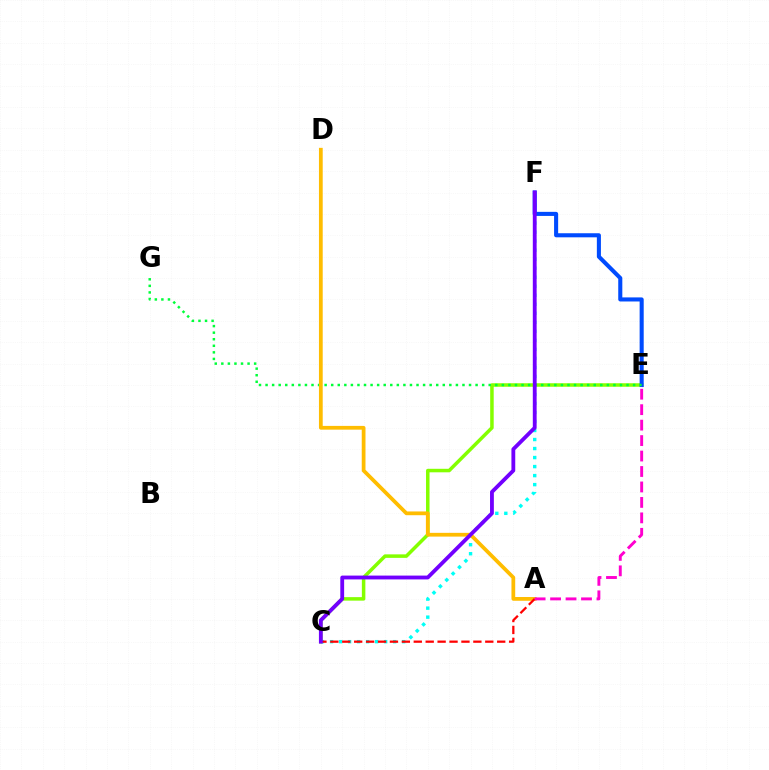{('C', 'E'): [{'color': '#84ff00', 'line_style': 'solid', 'thickness': 2.53}], ('C', 'F'): [{'color': '#00fff6', 'line_style': 'dotted', 'thickness': 2.45}, {'color': '#7200ff', 'line_style': 'solid', 'thickness': 2.75}], ('E', 'F'): [{'color': '#004bff', 'line_style': 'solid', 'thickness': 2.93}], ('E', 'G'): [{'color': '#00ff39', 'line_style': 'dotted', 'thickness': 1.78}], ('A', 'D'): [{'color': '#ffbd00', 'line_style': 'solid', 'thickness': 2.7}], ('A', 'C'): [{'color': '#ff0000', 'line_style': 'dashed', 'thickness': 1.62}], ('A', 'E'): [{'color': '#ff00cf', 'line_style': 'dashed', 'thickness': 2.1}]}